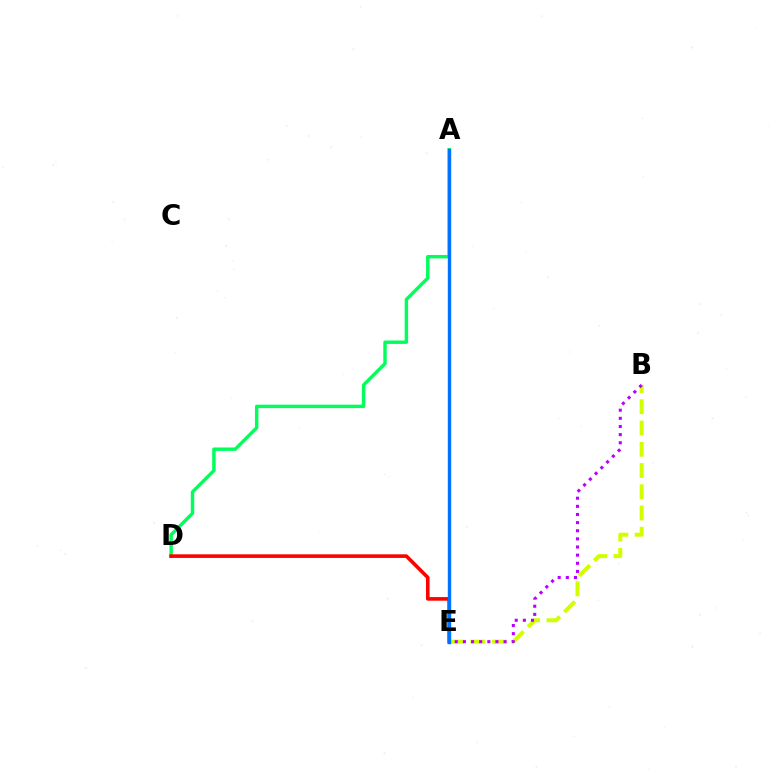{('A', 'D'): [{'color': '#00ff5c', 'line_style': 'solid', 'thickness': 2.47}], ('D', 'E'): [{'color': '#ff0000', 'line_style': 'solid', 'thickness': 2.6}], ('B', 'E'): [{'color': '#d1ff00', 'line_style': 'dashed', 'thickness': 2.89}, {'color': '#b900ff', 'line_style': 'dotted', 'thickness': 2.21}], ('A', 'E'): [{'color': '#0074ff', 'line_style': 'solid', 'thickness': 2.45}]}